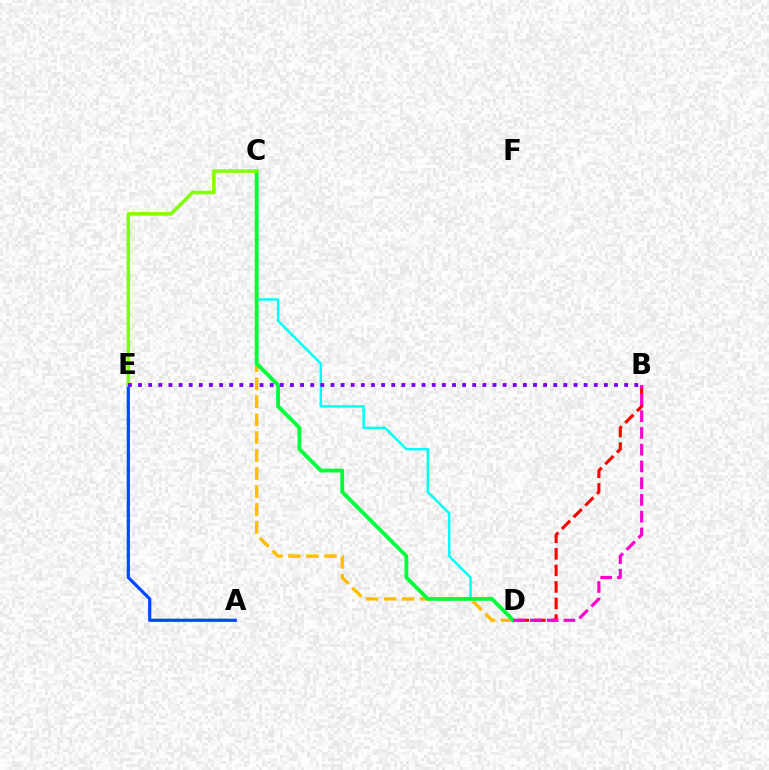{('C', 'D'): [{'color': '#ffbd00', 'line_style': 'dashed', 'thickness': 2.44}, {'color': '#00fff6', 'line_style': 'solid', 'thickness': 1.75}, {'color': '#00ff39', 'line_style': 'solid', 'thickness': 2.76}], ('B', 'D'): [{'color': '#ff0000', 'line_style': 'dashed', 'thickness': 2.25}, {'color': '#ff00cf', 'line_style': 'dashed', 'thickness': 2.28}], ('A', 'E'): [{'color': '#004bff', 'line_style': 'solid', 'thickness': 2.32}], ('C', 'E'): [{'color': '#84ff00', 'line_style': 'solid', 'thickness': 2.55}], ('B', 'E'): [{'color': '#7200ff', 'line_style': 'dotted', 'thickness': 2.75}]}